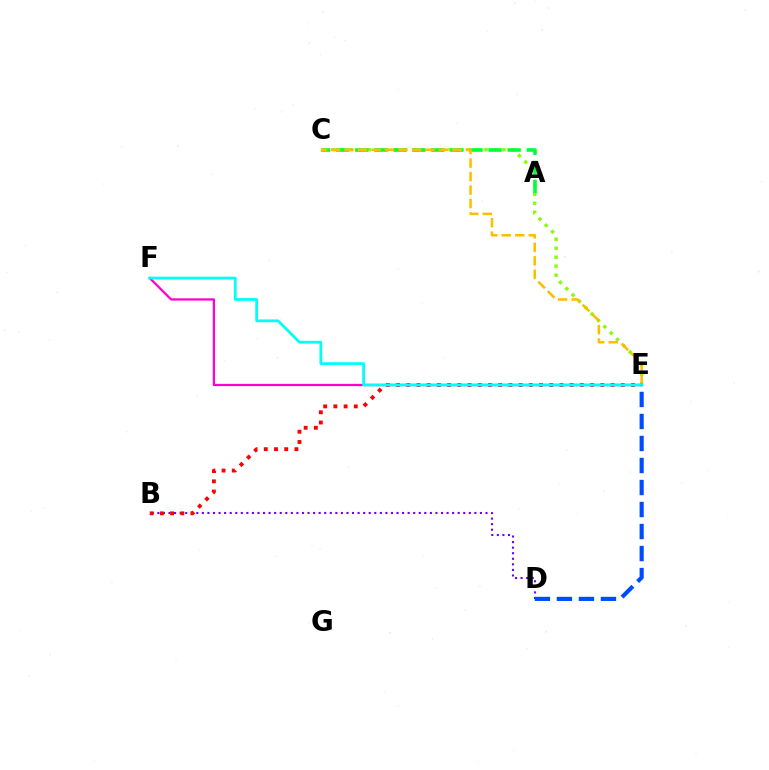{('C', 'E'): [{'color': '#84ff00', 'line_style': 'dotted', 'thickness': 2.44}, {'color': '#ffbd00', 'line_style': 'dashed', 'thickness': 1.83}], ('A', 'C'): [{'color': '#00ff39', 'line_style': 'dashed', 'thickness': 2.59}], ('B', 'D'): [{'color': '#7200ff', 'line_style': 'dotted', 'thickness': 1.51}], ('B', 'E'): [{'color': '#ff0000', 'line_style': 'dotted', 'thickness': 2.78}], ('E', 'F'): [{'color': '#ff00cf', 'line_style': 'solid', 'thickness': 1.62}, {'color': '#00fff6', 'line_style': 'solid', 'thickness': 2.0}], ('D', 'E'): [{'color': '#004bff', 'line_style': 'dashed', 'thickness': 2.99}]}